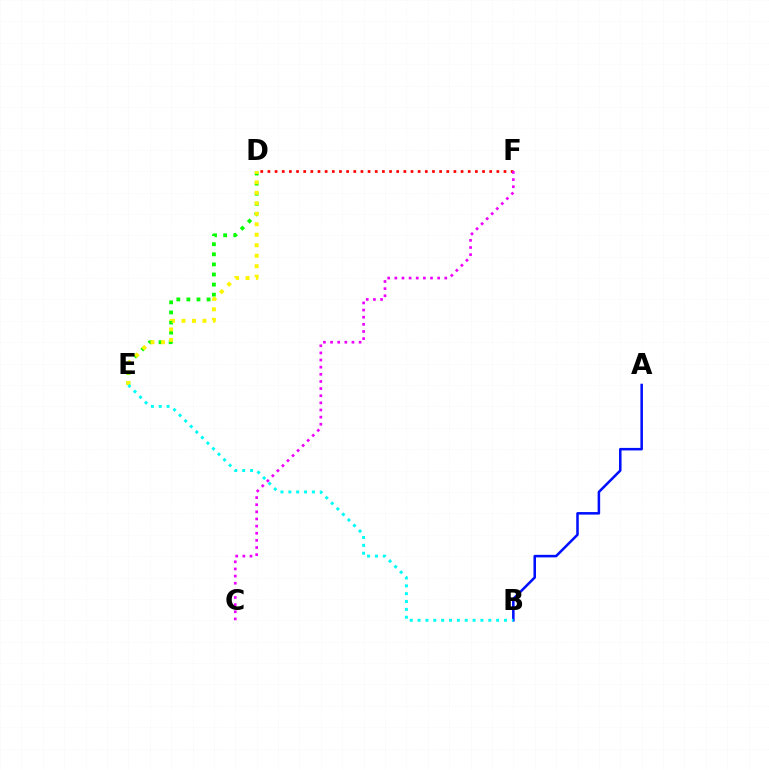{('D', 'F'): [{'color': '#ff0000', 'line_style': 'dotted', 'thickness': 1.94}], ('D', 'E'): [{'color': '#08ff00', 'line_style': 'dotted', 'thickness': 2.74}, {'color': '#fcf500', 'line_style': 'dotted', 'thickness': 2.85}], ('C', 'F'): [{'color': '#ee00ff', 'line_style': 'dotted', 'thickness': 1.94}], ('A', 'B'): [{'color': '#0010ff', 'line_style': 'solid', 'thickness': 1.83}], ('B', 'E'): [{'color': '#00fff6', 'line_style': 'dotted', 'thickness': 2.13}]}